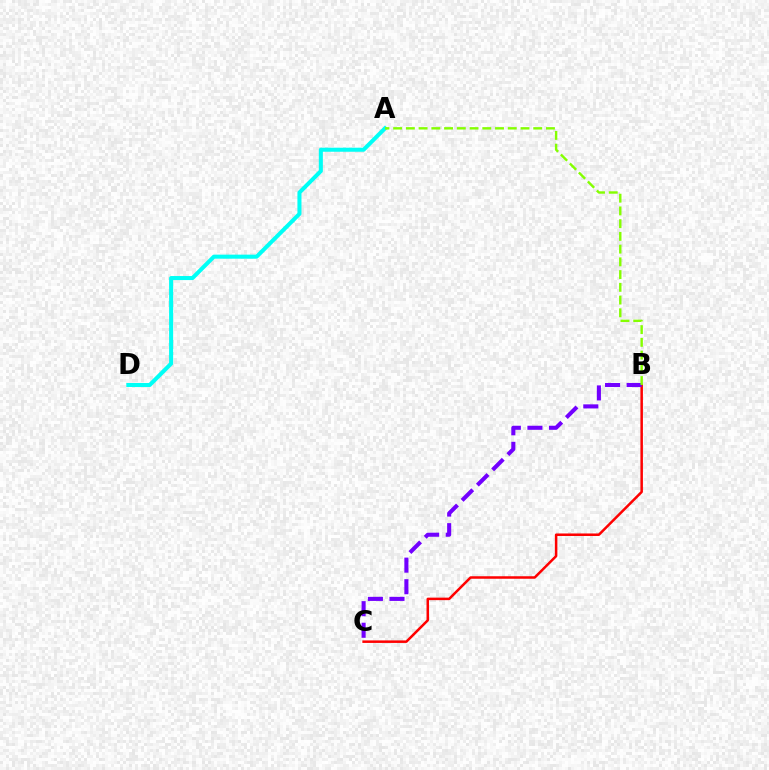{('B', 'C'): [{'color': '#ff0000', 'line_style': 'solid', 'thickness': 1.81}, {'color': '#7200ff', 'line_style': 'dashed', 'thickness': 2.93}], ('A', 'D'): [{'color': '#00fff6', 'line_style': 'solid', 'thickness': 2.91}], ('A', 'B'): [{'color': '#84ff00', 'line_style': 'dashed', 'thickness': 1.73}]}